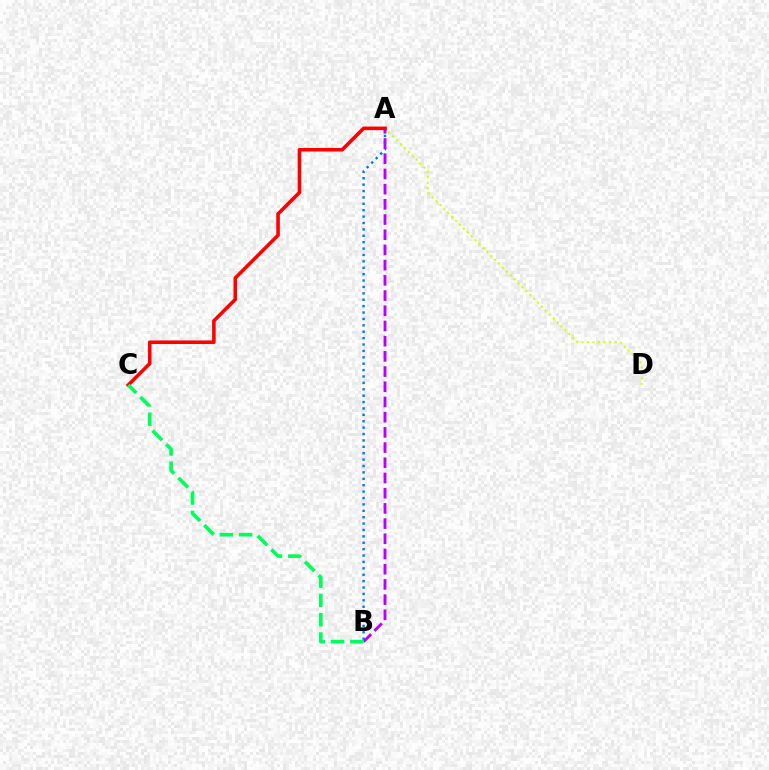{('A', 'B'): [{'color': '#0074ff', 'line_style': 'dotted', 'thickness': 1.74}, {'color': '#b900ff', 'line_style': 'dashed', 'thickness': 2.07}], ('A', 'D'): [{'color': '#d1ff00', 'line_style': 'dotted', 'thickness': 1.5}], ('A', 'C'): [{'color': '#ff0000', 'line_style': 'solid', 'thickness': 2.57}], ('B', 'C'): [{'color': '#00ff5c', 'line_style': 'dashed', 'thickness': 2.62}]}